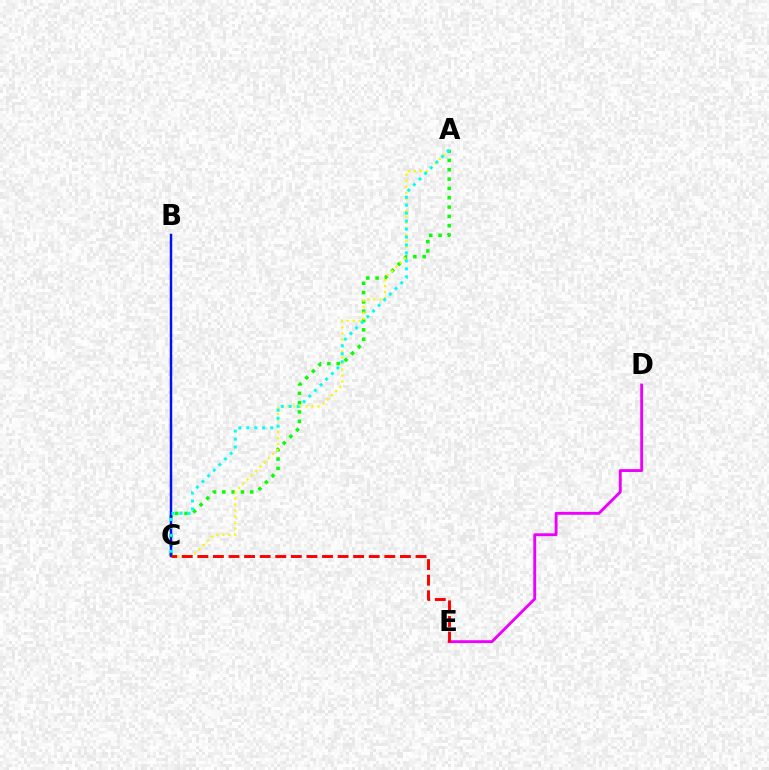{('A', 'C'): [{'color': '#08ff00', 'line_style': 'dotted', 'thickness': 2.53}, {'color': '#fcf500', 'line_style': 'dotted', 'thickness': 1.63}, {'color': '#00fff6', 'line_style': 'dotted', 'thickness': 2.16}], ('D', 'E'): [{'color': '#ee00ff', 'line_style': 'solid', 'thickness': 2.07}], ('B', 'C'): [{'color': '#0010ff', 'line_style': 'solid', 'thickness': 1.79}], ('C', 'E'): [{'color': '#ff0000', 'line_style': 'dashed', 'thickness': 2.12}]}